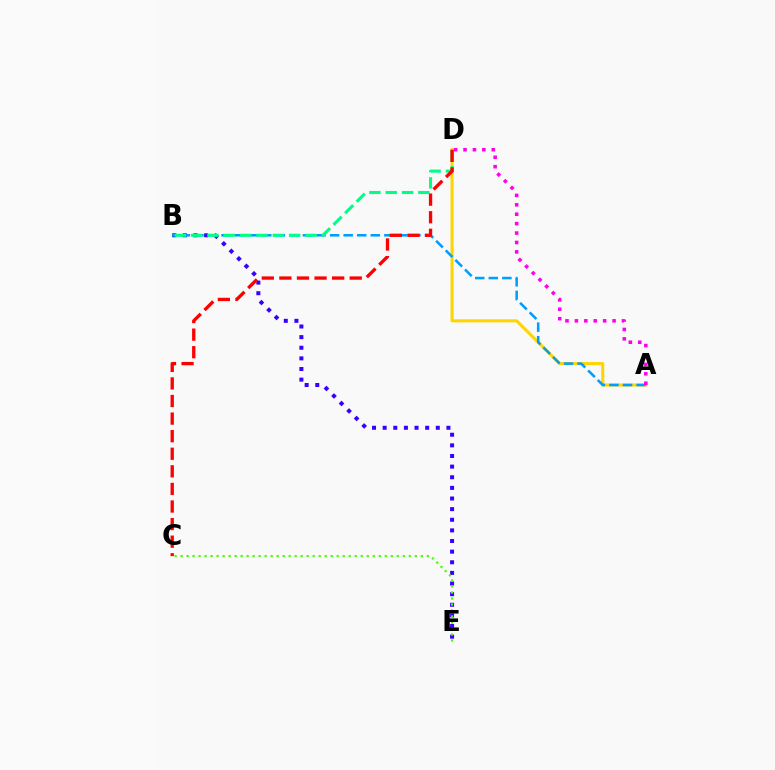{('A', 'D'): [{'color': '#ffd500', 'line_style': 'solid', 'thickness': 2.2}, {'color': '#ff00ed', 'line_style': 'dotted', 'thickness': 2.56}], ('B', 'E'): [{'color': '#3700ff', 'line_style': 'dotted', 'thickness': 2.89}], ('A', 'B'): [{'color': '#009eff', 'line_style': 'dashed', 'thickness': 1.84}], ('B', 'D'): [{'color': '#00ff86', 'line_style': 'dashed', 'thickness': 2.22}], ('C', 'E'): [{'color': '#4fff00', 'line_style': 'dotted', 'thickness': 1.63}], ('C', 'D'): [{'color': '#ff0000', 'line_style': 'dashed', 'thickness': 2.39}]}